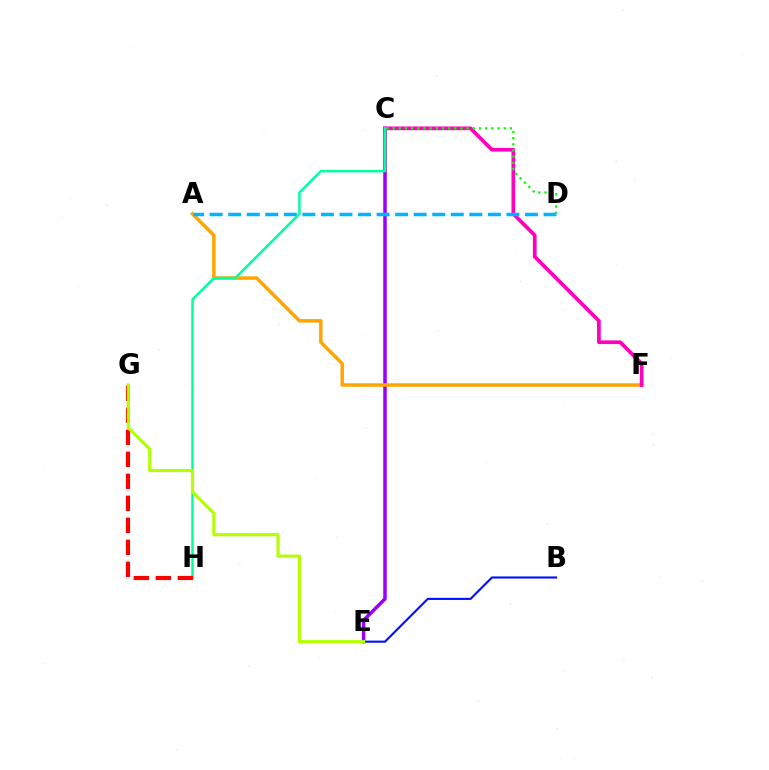{('B', 'E'): [{'color': '#0010ff', 'line_style': 'solid', 'thickness': 1.52}], ('C', 'E'): [{'color': '#9b00ff', 'line_style': 'solid', 'thickness': 2.53}], ('A', 'F'): [{'color': '#ffa500', 'line_style': 'solid', 'thickness': 2.5}], ('C', 'F'): [{'color': '#ff00bd', 'line_style': 'solid', 'thickness': 2.66}], ('A', 'D'): [{'color': '#00b5ff', 'line_style': 'dashed', 'thickness': 2.52}], ('C', 'D'): [{'color': '#08ff00', 'line_style': 'dotted', 'thickness': 1.68}], ('C', 'H'): [{'color': '#00ff9d', 'line_style': 'solid', 'thickness': 1.79}], ('G', 'H'): [{'color': '#ff0000', 'line_style': 'dashed', 'thickness': 2.99}], ('E', 'G'): [{'color': '#b3ff00', 'line_style': 'solid', 'thickness': 2.26}]}